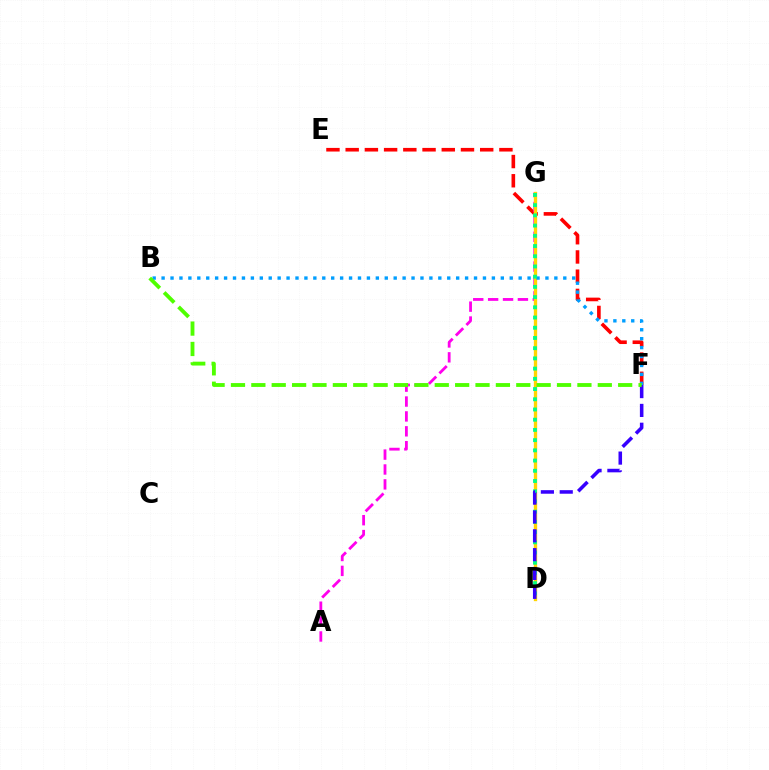{('E', 'F'): [{'color': '#ff0000', 'line_style': 'dashed', 'thickness': 2.61}], ('A', 'G'): [{'color': '#ff00ed', 'line_style': 'dashed', 'thickness': 2.02}], ('D', 'G'): [{'color': '#ffd500', 'line_style': 'solid', 'thickness': 2.4}, {'color': '#00ff86', 'line_style': 'dotted', 'thickness': 2.78}], ('B', 'F'): [{'color': '#009eff', 'line_style': 'dotted', 'thickness': 2.43}, {'color': '#4fff00', 'line_style': 'dashed', 'thickness': 2.77}], ('D', 'F'): [{'color': '#3700ff', 'line_style': 'dashed', 'thickness': 2.56}]}